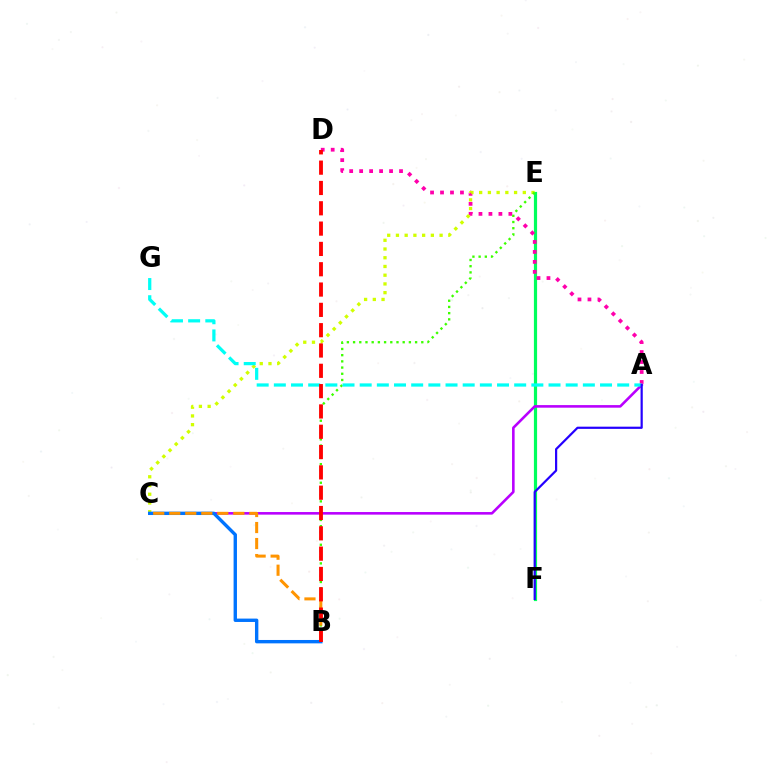{('E', 'F'): [{'color': '#00ff5c', 'line_style': 'solid', 'thickness': 2.29}], ('A', 'D'): [{'color': '#ff00ac', 'line_style': 'dotted', 'thickness': 2.71}], ('C', 'E'): [{'color': '#d1ff00', 'line_style': 'dotted', 'thickness': 2.37}], ('A', 'C'): [{'color': '#b900ff', 'line_style': 'solid', 'thickness': 1.86}], ('B', 'C'): [{'color': '#0074ff', 'line_style': 'solid', 'thickness': 2.43}, {'color': '#ff9400', 'line_style': 'dashed', 'thickness': 2.18}], ('B', 'E'): [{'color': '#3dff00', 'line_style': 'dotted', 'thickness': 1.69}], ('A', 'G'): [{'color': '#00fff6', 'line_style': 'dashed', 'thickness': 2.33}], ('A', 'F'): [{'color': '#2500ff', 'line_style': 'solid', 'thickness': 1.58}], ('B', 'D'): [{'color': '#ff0000', 'line_style': 'dashed', 'thickness': 2.76}]}